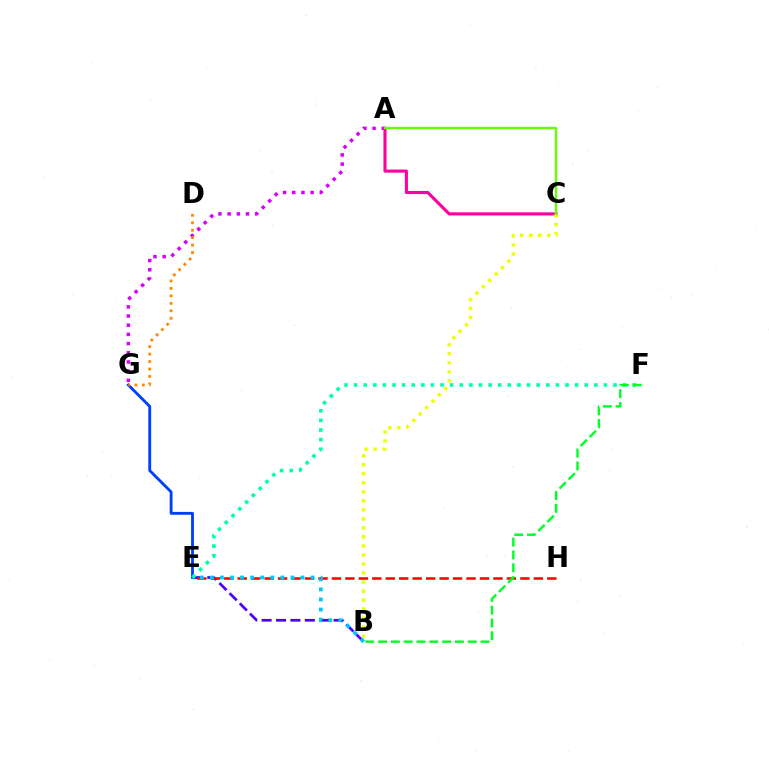{('E', 'G'): [{'color': '#003fff', 'line_style': 'solid', 'thickness': 2.05}], ('A', 'G'): [{'color': '#d600ff', 'line_style': 'dotted', 'thickness': 2.5}], ('B', 'E'): [{'color': '#4f00ff', 'line_style': 'dashed', 'thickness': 1.96}, {'color': '#00c7ff', 'line_style': 'dotted', 'thickness': 2.74}], ('E', 'H'): [{'color': '#ff0000', 'line_style': 'dashed', 'thickness': 1.83}], ('A', 'C'): [{'color': '#ff00a0', 'line_style': 'solid', 'thickness': 2.24}, {'color': '#66ff00', 'line_style': 'solid', 'thickness': 1.7}], ('B', 'C'): [{'color': '#eeff00', 'line_style': 'dotted', 'thickness': 2.45}], ('E', 'F'): [{'color': '#00ffaf', 'line_style': 'dotted', 'thickness': 2.61}], ('D', 'G'): [{'color': '#ff8800', 'line_style': 'dotted', 'thickness': 2.03}], ('B', 'F'): [{'color': '#00ff27', 'line_style': 'dashed', 'thickness': 1.74}]}